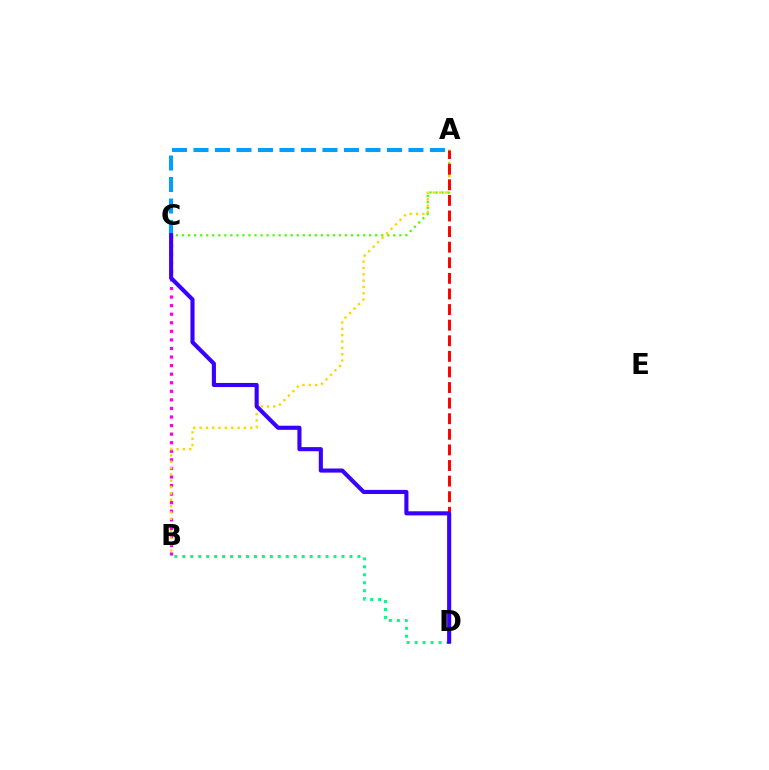{('B', 'C'): [{'color': '#ff00ed', 'line_style': 'dotted', 'thickness': 2.33}], ('A', 'C'): [{'color': '#4fff00', 'line_style': 'dotted', 'thickness': 1.64}, {'color': '#009eff', 'line_style': 'dashed', 'thickness': 2.92}], ('A', 'B'): [{'color': '#ffd500', 'line_style': 'dotted', 'thickness': 1.72}], ('A', 'D'): [{'color': '#ff0000', 'line_style': 'dashed', 'thickness': 2.12}], ('B', 'D'): [{'color': '#00ff86', 'line_style': 'dotted', 'thickness': 2.16}], ('C', 'D'): [{'color': '#3700ff', 'line_style': 'solid', 'thickness': 2.95}]}